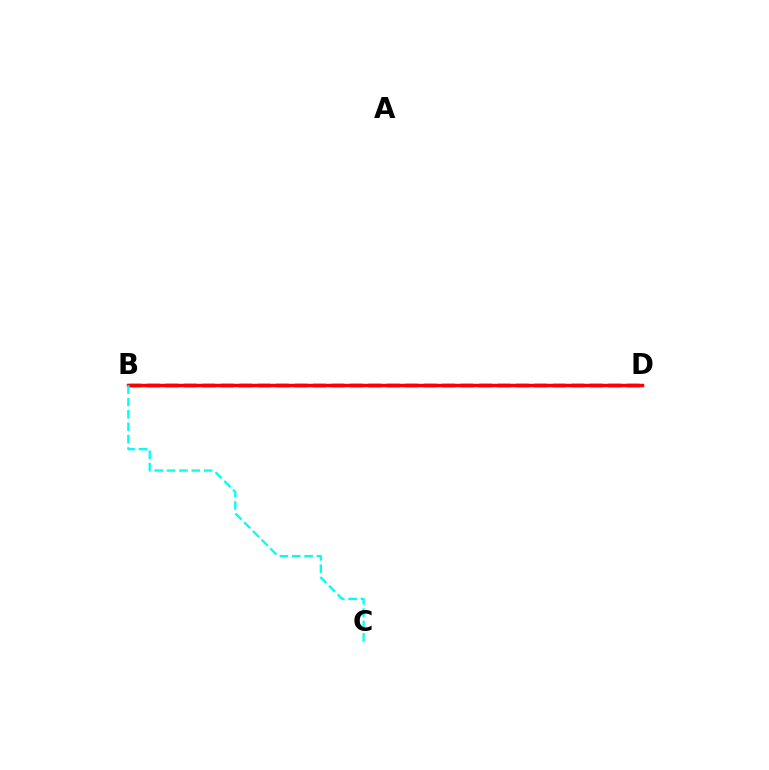{('B', 'D'): [{'color': '#84ff00', 'line_style': 'dotted', 'thickness': 1.53}, {'color': '#7200ff', 'line_style': 'dashed', 'thickness': 2.51}, {'color': '#ff0000', 'line_style': 'solid', 'thickness': 2.47}], ('B', 'C'): [{'color': '#00fff6', 'line_style': 'dashed', 'thickness': 1.68}]}